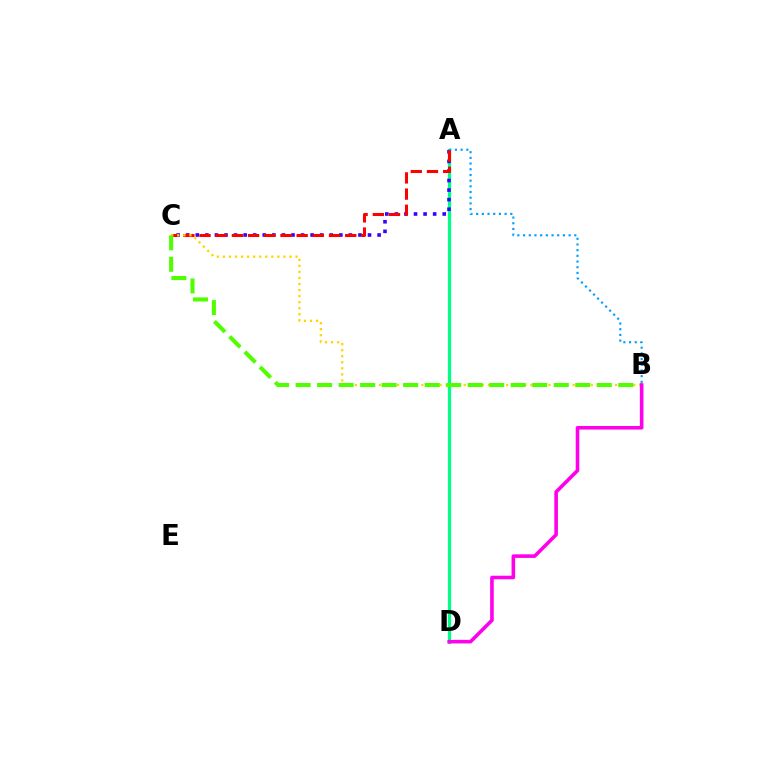{('A', 'D'): [{'color': '#00ff86', 'line_style': 'solid', 'thickness': 2.34}], ('A', 'C'): [{'color': '#3700ff', 'line_style': 'dotted', 'thickness': 2.6}, {'color': '#ff0000', 'line_style': 'dashed', 'thickness': 2.2}], ('A', 'B'): [{'color': '#009eff', 'line_style': 'dotted', 'thickness': 1.55}], ('B', 'C'): [{'color': '#ffd500', 'line_style': 'dotted', 'thickness': 1.64}, {'color': '#4fff00', 'line_style': 'dashed', 'thickness': 2.92}], ('B', 'D'): [{'color': '#ff00ed', 'line_style': 'solid', 'thickness': 2.58}]}